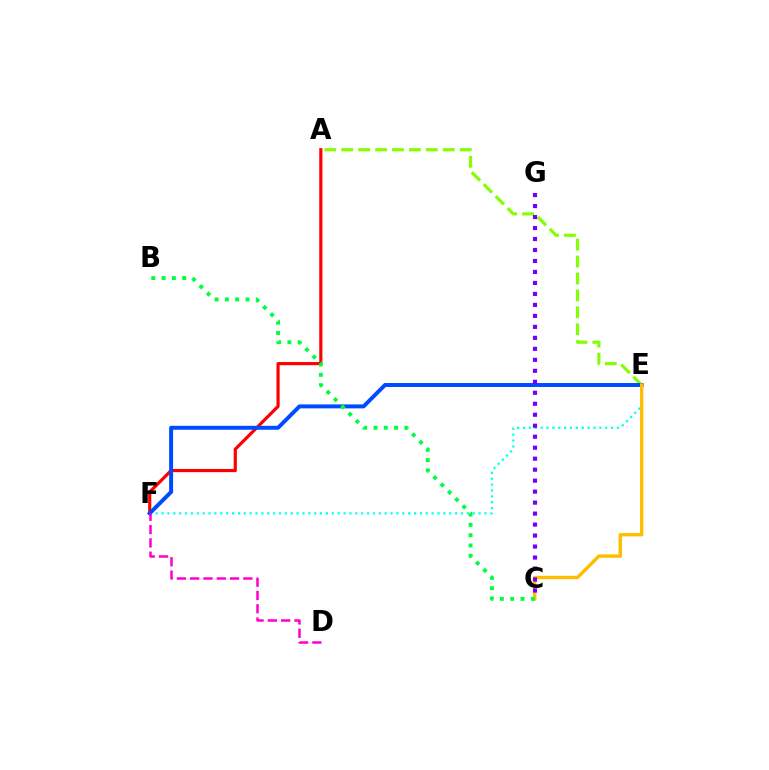{('E', 'F'): [{'color': '#00fff6', 'line_style': 'dotted', 'thickness': 1.6}, {'color': '#004bff', 'line_style': 'solid', 'thickness': 2.85}], ('A', 'E'): [{'color': '#84ff00', 'line_style': 'dashed', 'thickness': 2.3}], ('A', 'F'): [{'color': '#ff0000', 'line_style': 'solid', 'thickness': 2.28}], ('D', 'F'): [{'color': '#ff00cf', 'line_style': 'dashed', 'thickness': 1.81}], ('C', 'E'): [{'color': '#ffbd00', 'line_style': 'solid', 'thickness': 2.44}], ('C', 'G'): [{'color': '#7200ff', 'line_style': 'dotted', 'thickness': 2.98}], ('B', 'C'): [{'color': '#00ff39', 'line_style': 'dotted', 'thickness': 2.8}]}